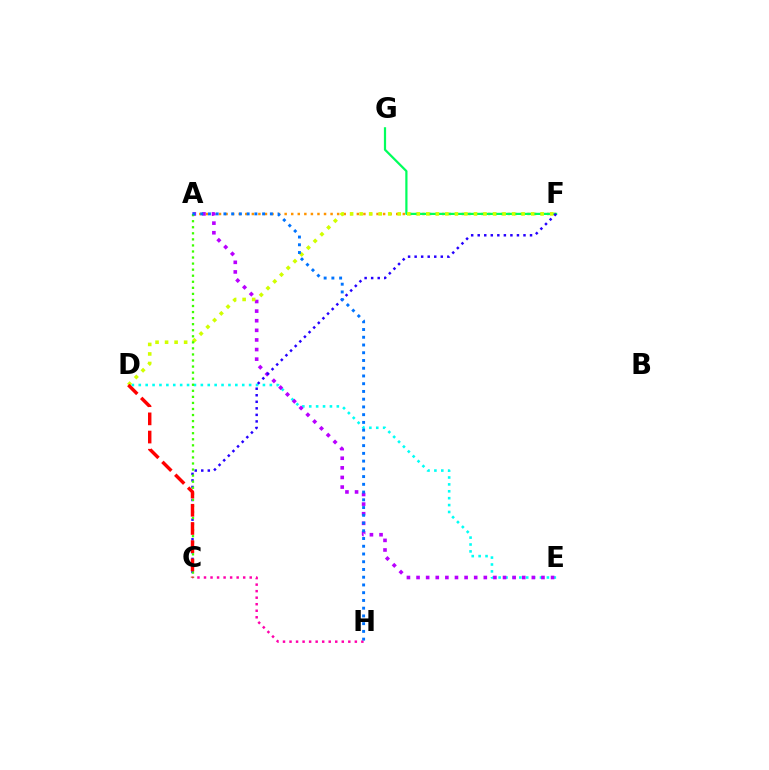{('C', 'H'): [{'color': '#ff00ac', 'line_style': 'dotted', 'thickness': 1.77}], ('D', 'E'): [{'color': '#00fff6', 'line_style': 'dotted', 'thickness': 1.87}], ('A', 'F'): [{'color': '#ff9400', 'line_style': 'dotted', 'thickness': 1.78}], ('F', 'G'): [{'color': '#00ff5c', 'line_style': 'solid', 'thickness': 1.6}], ('A', 'E'): [{'color': '#b900ff', 'line_style': 'dotted', 'thickness': 2.61}], ('D', 'F'): [{'color': '#d1ff00', 'line_style': 'dotted', 'thickness': 2.59}], ('C', 'F'): [{'color': '#2500ff', 'line_style': 'dotted', 'thickness': 1.78}], ('A', 'C'): [{'color': '#3dff00', 'line_style': 'dotted', 'thickness': 1.65}], ('A', 'H'): [{'color': '#0074ff', 'line_style': 'dotted', 'thickness': 2.1}], ('C', 'D'): [{'color': '#ff0000', 'line_style': 'dashed', 'thickness': 2.47}]}